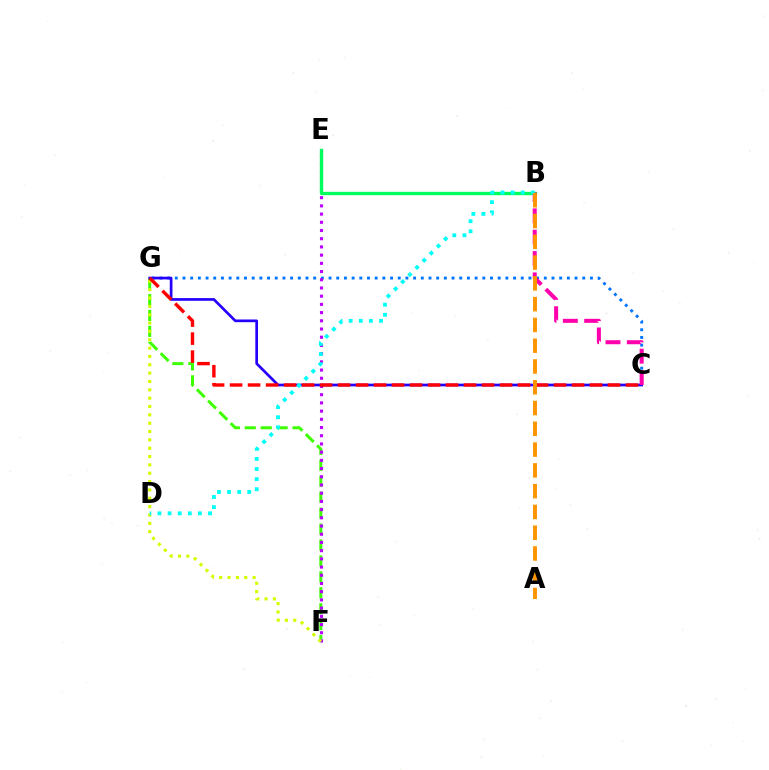{('F', 'G'): [{'color': '#3dff00', 'line_style': 'dashed', 'thickness': 2.16}, {'color': '#d1ff00', 'line_style': 'dotted', 'thickness': 2.27}], ('C', 'G'): [{'color': '#0074ff', 'line_style': 'dotted', 'thickness': 2.09}, {'color': '#2500ff', 'line_style': 'solid', 'thickness': 1.94}, {'color': '#ff0000', 'line_style': 'dashed', 'thickness': 2.44}], ('E', 'F'): [{'color': '#b900ff', 'line_style': 'dotted', 'thickness': 2.23}], ('B', 'E'): [{'color': '#00ff5c', 'line_style': 'solid', 'thickness': 2.42}], ('B', 'C'): [{'color': '#ff00ac', 'line_style': 'dashed', 'thickness': 2.9}], ('B', 'D'): [{'color': '#00fff6', 'line_style': 'dotted', 'thickness': 2.75}], ('A', 'B'): [{'color': '#ff9400', 'line_style': 'dashed', 'thickness': 2.82}]}